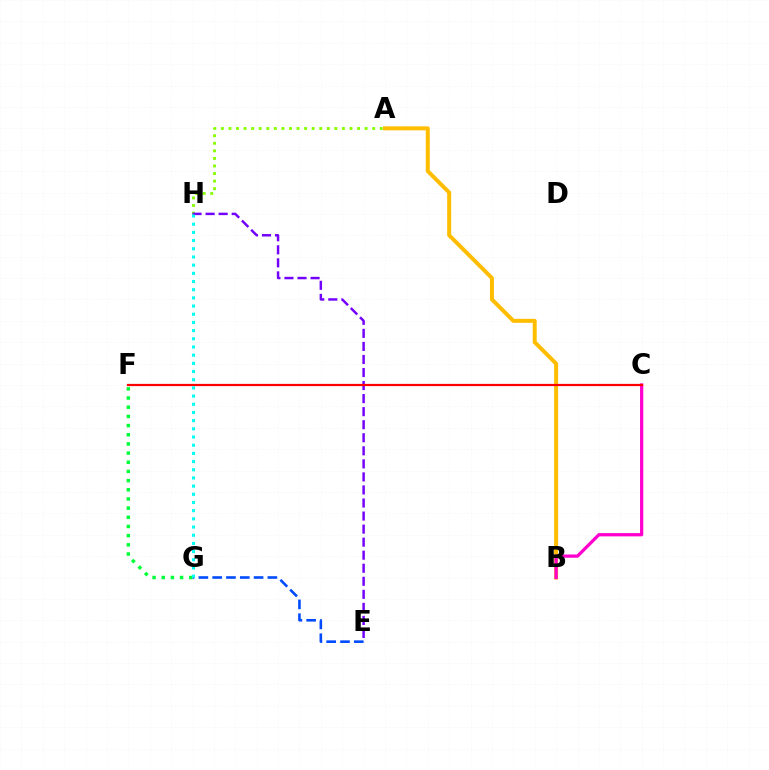{('A', 'H'): [{'color': '#84ff00', 'line_style': 'dotted', 'thickness': 2.06}], ('A', 'B'): [{'color': '#ffbd00', 'line_style': 'solid', 'thickness': 2.86}], ('B', 'C'): [{'color': '#ff00cf', 'line_style': 'solid', 'thickness': 2.34}], ('E', 'H'): [{'color': '#7200ff', 'line_style': 'dashed', 'thickness': 1.77}], ('E', 'G'): [{'color': '#004bff', 'line_style': 'dashed', 'thickness': 1.88}], ('C', 'F'): [{'color': '#ff0000', 'line_style': 'solid', 'thickness': 1.6}], ('F', 'G'): [{'color': '#00ff39', 'line_style': 'dotted', 'thickness': 2.49}], ('G', 'H'): [{'color': '#00fff6', 'line_style': 'dotted', 'thickness': 2.22}]}